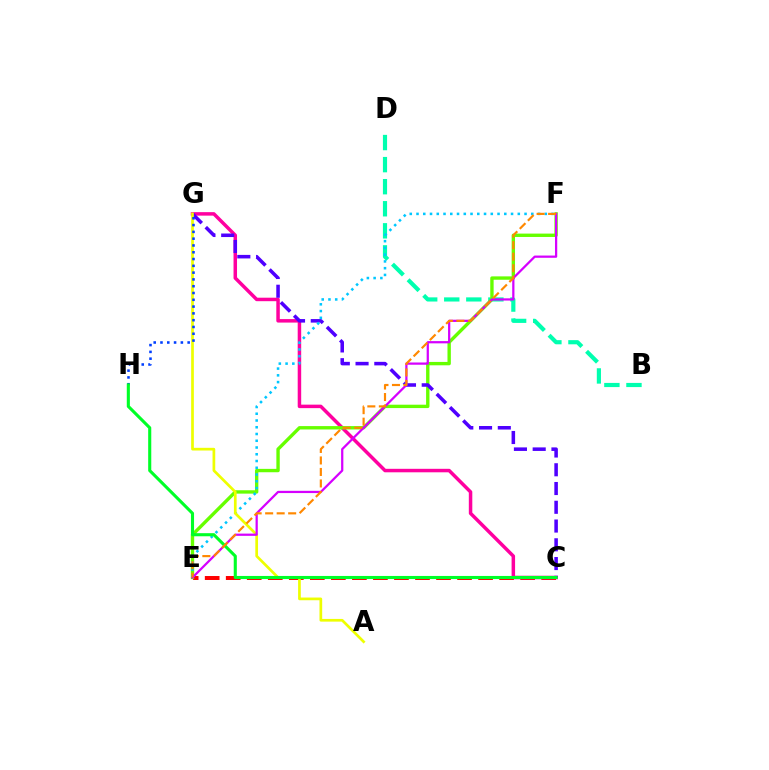{('C', 'E'): [{'color': '#ff0000', 'line_style': 'dashed', 'thickness': 2.86}], ('B', 'D'): [{'color': '#00ffaf', 'line_style': 'dashed', 'thickness': 3.0}], ('C', 'G'): [{'color': '#ff00a0', 'line_style': 'solid', 'thickness': 2.51}, {'color': '#4f00ff', 'line_style': 'dashed', 'thickness': 2.55}], ('E', 'F'): [{'color': '#66ff00', 'line_style': 'solid', 'thickness': 2.43}, {'color': '#00c7ff', 'line_style': 'dotted', 'thickness': 1.83}, {'color': '#d600ff', 'line_style': 'solid', 'thickness': 1.61}, {'color': '#ff8800', 'line_style': 'dashed', 'thickness': 1.56}], ('A', 'G'): [{'color': '#eeff00', 'line_style': 'solid', 'thickness': 1.95}], ('G', 'H'): [{'color': '#003fff', 'line_style': 'dotted', 'thickness': 1.85}], ('C', 'H'): [{'color': '#00ff27', 'line_style': 'solid', 'thickness': 2.23}]}